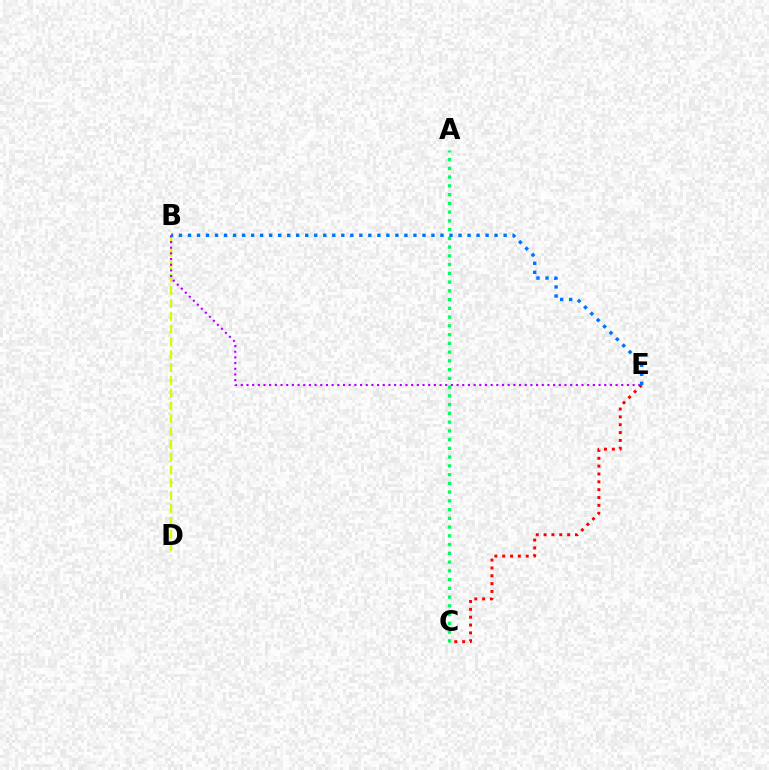{('B', 'D'): [{'color': '#d1ff00', 'line_style': 'dashed', 'thickness': 1.74}], ('A', 'C'): [{'color': '#00ff5c', 'line_style': 'dotted', 'thickness': 2.38}], ('B', 'E'): [{'color': '#b900ff', 'line_style': 'dotted', 'thickness': 1.54}, {'color': '#0074ff', 'line_style': 'dotted', 'thickness': 2.45}], ('C', 'E'): [{'color': '#ff0000', 'line_style': 'dotted', 'thickness': 2.13}]}